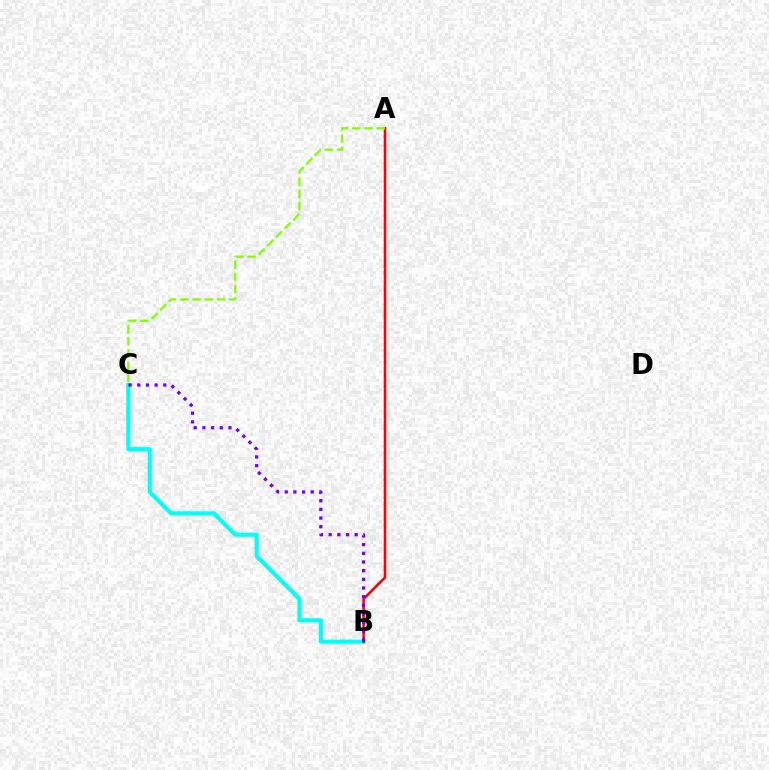{('B', 'C'): [{'color': '#00fff6', 'line_style': 'solid', 'thickness': 2.98}, {'color': '#7200ff', 'line_style': 'dotted', 'thickness': 2.36}], ('A', 'B'): [{'color': '#ff0000', 'line_style': 'solid', 'thickness': 1.83}], ('A', 'C'): [{'color': '#84ff00', 'line_style': 'dashed', 'thickness': 1.66}]}